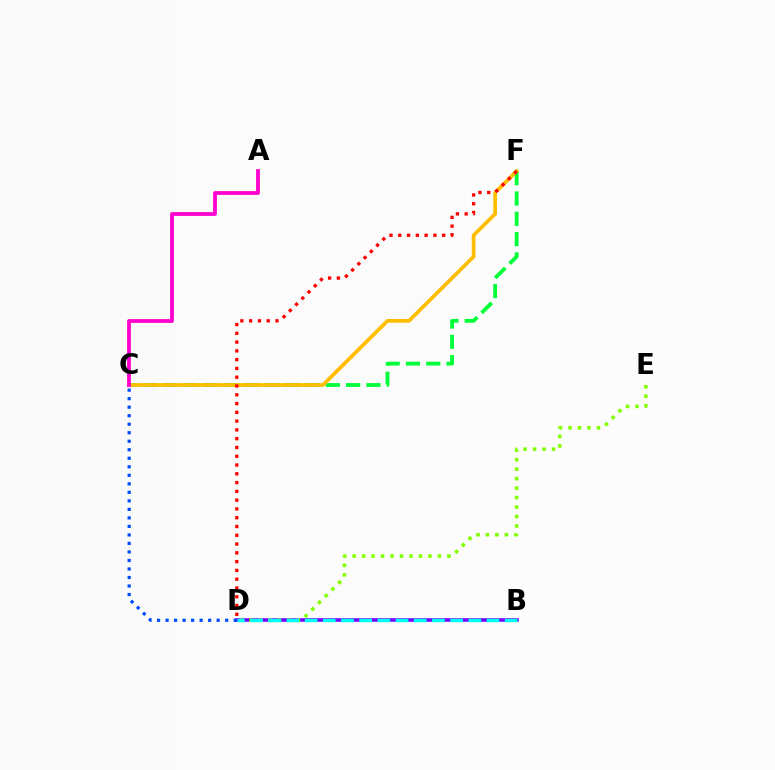{('B', 'D'): [{'color': '#7200ff', 'line_style': 'solid', 'thickness': 2.57}, {'color': '#00fff6', 'line_style': 'dashed', 'thickness': 2.47}], ('D', 'E'): [{'color': '#84ff00', 'line_style': 'dotted', 'thickness': 2.57}], ('C', 'D'): [{'color': '#004bff', 'line_style': 'dotted', 'thickness': 2.31}], ('C', 'F'): [{'color': '#00ff39', 'line_style': 'dashed', 'thickness': 2.76}, {'color': '#ffbd00', 'line_style': 'solid', 'thickness': 2.67}], ('D', 'F'): [{'color': '#ff0000', 'line_style': 'dotted', 'thickness': 2.39}], ('A', 'C'): [{'color': '#ff00cf', 'line_style': 'solid', 'thickness': 2.73}]}